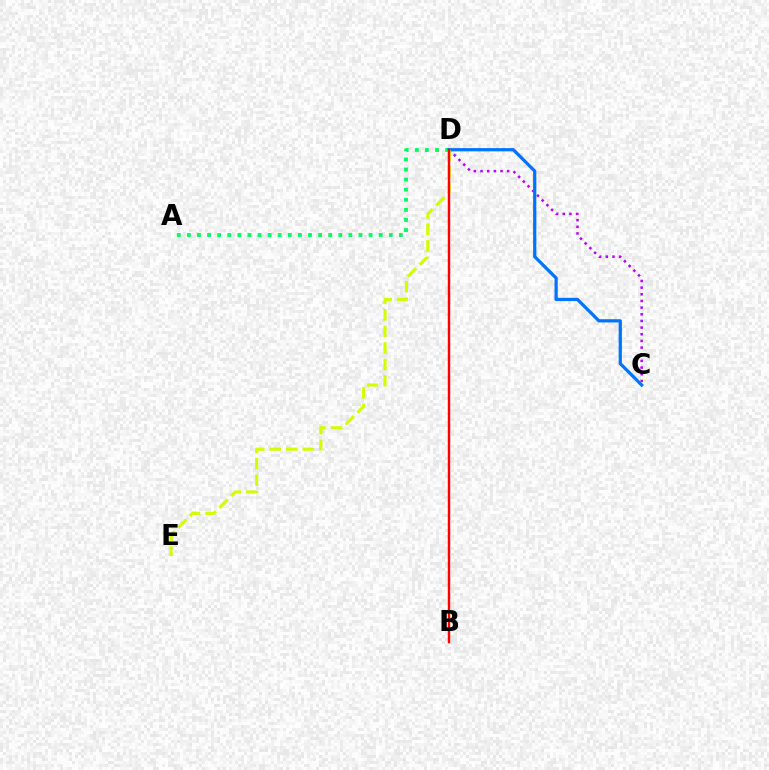{('C', 'D'): [{'color': '#b900ff', 'line_style': 'dotted', 'thickness': 1.81}, {'color': '#0074ff', 'line_style': 'solid', 'thickness': 2.33}], ('A', 'D'): [{'color': '#00ff5c', 'line_style': 'dotted', 'thickness': 2.74}], ('D', 'E'): [{'color': '#d1ff00', 'line_style': 'dashed', 'thickness': 2.25}], ('B', 'D'): [{'color': '#ff0000', 'line_style': 'solid', 'thickness': 1.74}]}